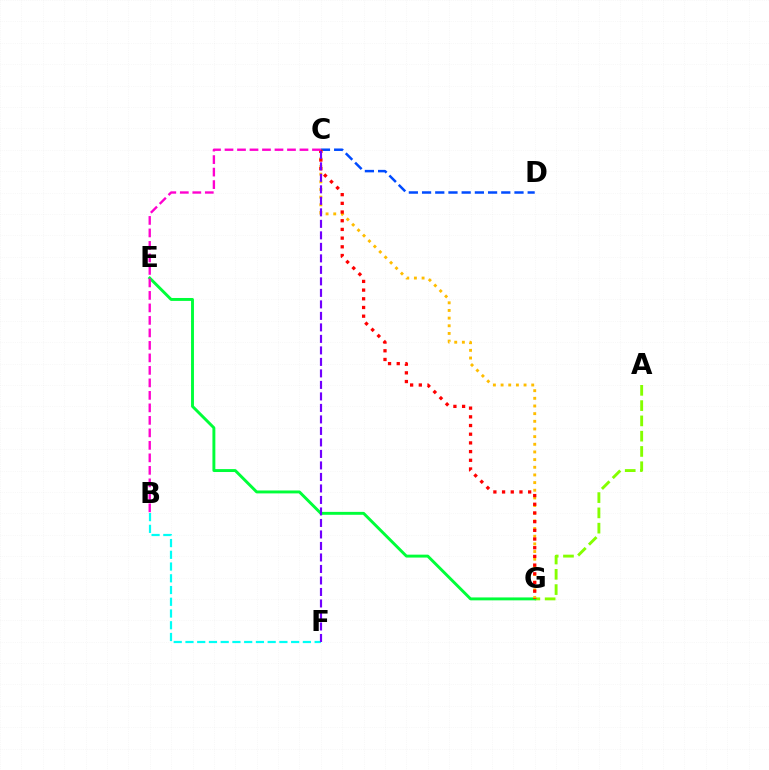{('C', 'D'): [{'color': '#004bff', 'line_style': 'dashed', 'thickness': 1.79}], ('A', 'G'): [{'color': '#84ff00', 'line_style': 'dashed', 'thickness': 2.08}], ('E', 'G'): [{'color': '#00ff39', 'line_style': 'solid', 'thickness': 2.1}], ('B', 'F'): [{'color': '#00fff6', 'line_style': 'dashed', 'thickness': 1.6}], ('C', 'G'): [{'color': '#ffbd00', 'line_style': 'dotted', 'thickness': 2.08}, {'color': '#ff0000', 'line_style': 'dotted', 'thickness': 2.36}], ('B', 'C'): [{'color': '#ff00cf', 'line_style': 'dashed', 'thickness': 1.7}], ('C', 'F'): [{'color': '#7200ff', 'line_style': 'dashed', 'thickness': 1.56}]}